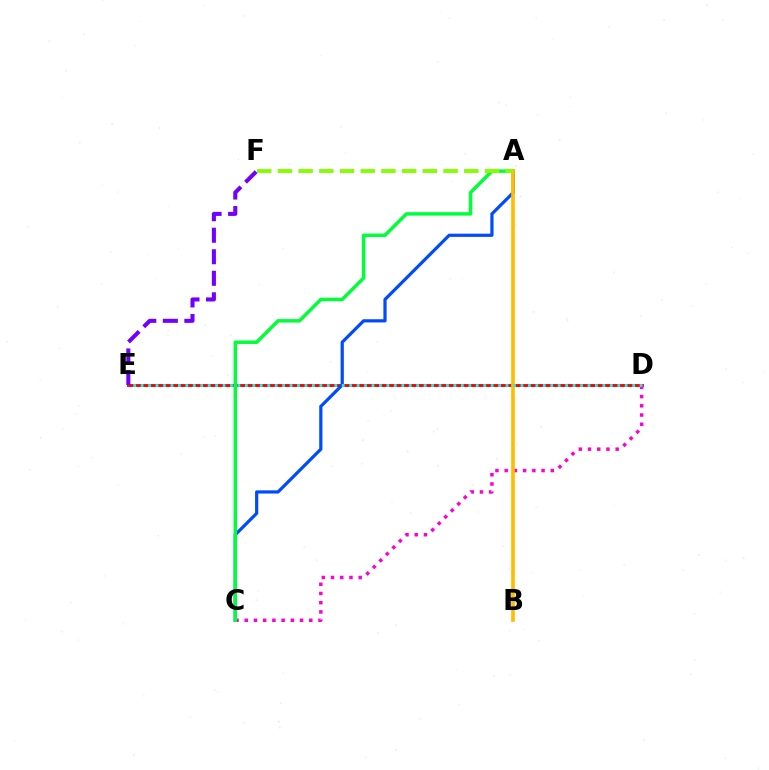{('D', 'E'): [{'color': '#ff0000', 'line_style': 'solid', 'thickness': 2.1}, {'color': '#00fff6', 'line_style': 'dotted', 'thickness': 2.02}], ('E', 'F'): [{'color': '#7200ff', 'line_style': 'dashed', 'thickness': 2.92}], ('C', 'D'): [{'color': '#ff00cf', 'line_style': 'dotted', 'thickness': 2.5}], ('A', 'C'): [{'color': '#004bff', 'line_style': 'solid', 'thickness': 2.31}, {'color': '#00ff39', 'line_style': 'solid', 'thickness': 2.51}], ('A', 'B'): [{'color': '#ffbd00', 'line_style': 'solid', 'thickness': 2.65}], ('A', 'F'): [{'color': '#84ff00', 'line_style': 'dashed', 'thickness': 2.81}]}